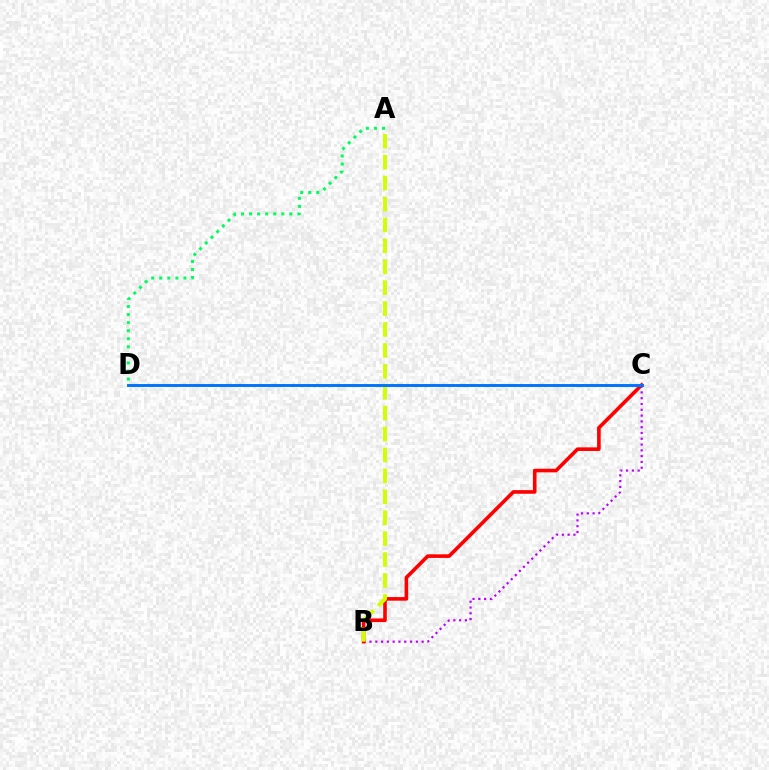{('B', 'C'): [{'color': '#b900ff', 'line_style': 'dotted', 'thickness': 1.57}, {'color': '#ff0000', 'line_style': 'solid', 'thickness': 2.6}], ('A', 'B'): [{'color': '#d1ff00', 'line_style': 'dashed', 'thickness': 2.84}], ('A', 'D'): [{'color': '#00ff5c', 'line_style': 'dotted', 'thickness': 2.19}], ('C', 'D'): [{'color': '#0074ff', 'line_style': 'solid', 'thickness': 2.1}]}